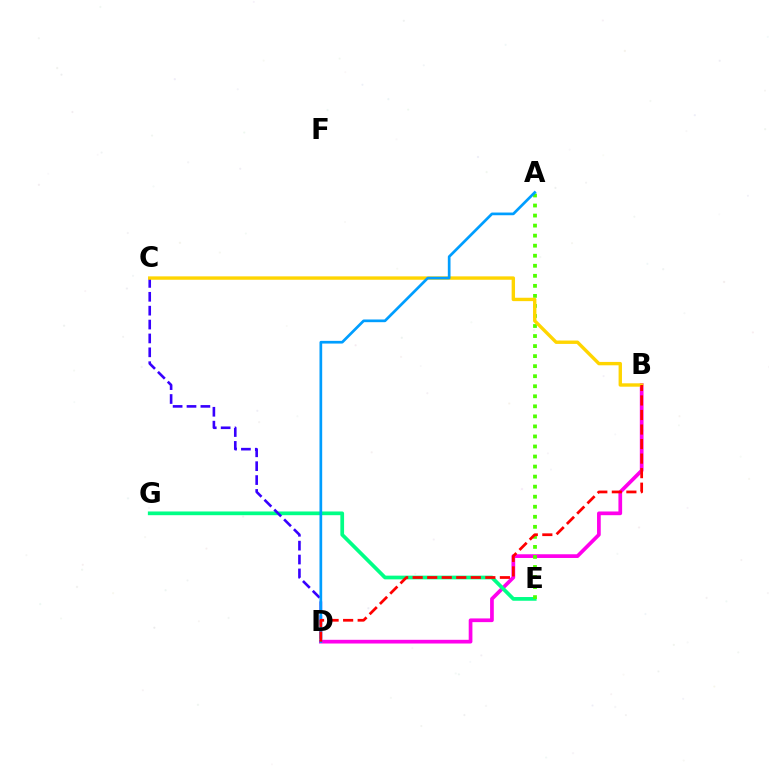{('B', 'D'): [{'color': '#ff00ed', 'line_style': 'solid', 'thickness': 2.67}, {'color': '#ff0000', 'line_style': 'dashed', 'thickness': 1.98}], ('E', 'G'): [{'color': '#00ff86', 'line_style': 'solid', 'thickness': 2.68}], ('C', 'D'): [{'color': '#3700ff', 'line_style': 'dashed', 'thickness': 1.89}], ('A', 'E'): [{'color': '#4fff00', 'line_style': 'dotted', 'thickness': 2.73}], ('B', 'C'): [{'color': '#ffd500', 'line_style': 'solid', 'thickness': 2.43}], ('A', 'D'): [{'color': '#009eff', 'line_style': 'solid', 'thickness': 1.94}]}